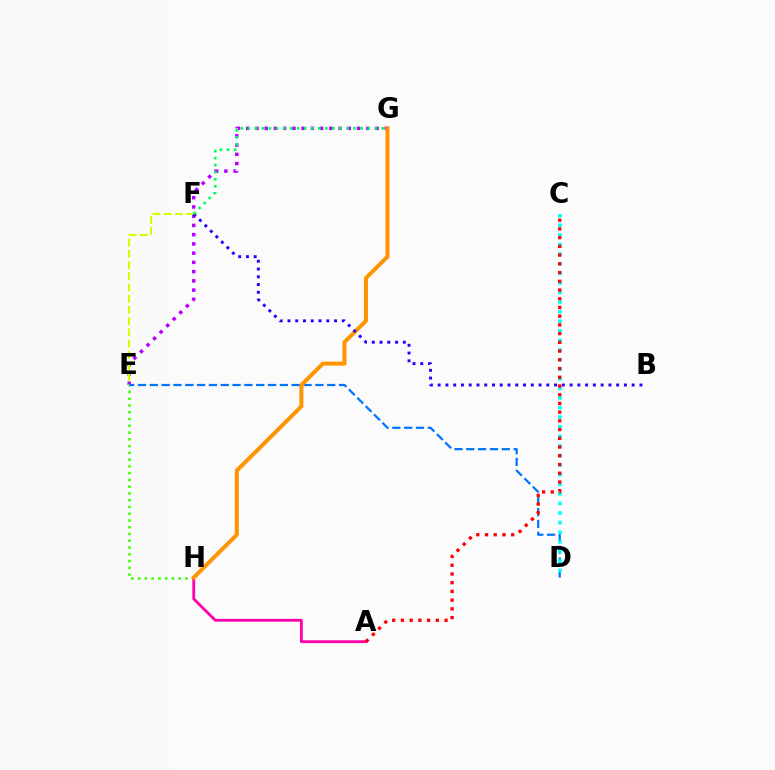{('E', 'G'): [{'color': '#b900ff', 'line_style': 'dotted', 'thickness': 2.51}], ('E', 'H'): [{'color': '#3dff00', 'line_style': 'dotted', 'thickness': 1.84}], ('D', 'E'): [{'color': '#0074ff', 'line_style': 'dashed', 'thickness': 1.61}], ('A', 'H'): [{'color': '#ff00ac', 'line_style': 'solid', 'thickness': 2.02}], ('E', 'F'): [{'color': '#d1ff00', 'line_style': 'dashed', 'thickness': 1.52}], ('G', 'H'): [{'color': '#ff9400', 'line_style': 'solid', 'thickness': 2.88}], ('C', 'D'): [{'color': '#00fff6', 'line_style': 'dotted', 'thickness': 2.6}], ('B', 'F'): [{'color': '#2500ff', 'line_style': 'dotted', 'thickness': 2.11}], ('A', 'C'): [{'color': '#ff0000', 'line_style': 'dotted', 'thickness': 2.37}], ('F', 'G'): [{'color': '#00ff5c', 'line_style': 'dotted', 'thickness': 1.91}]}